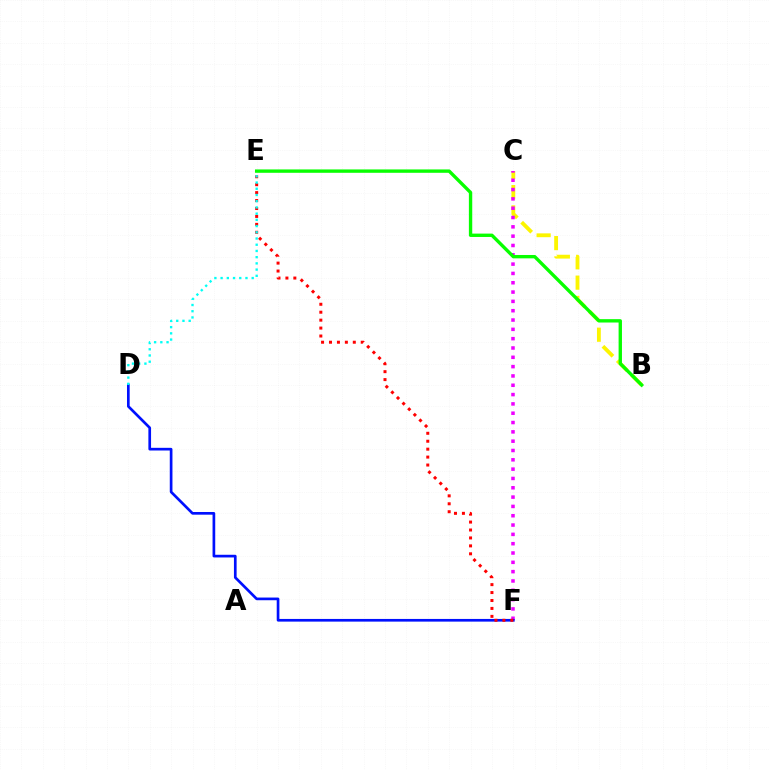{('B', 'C'): [{'color': '#fcf500', 'line_style': 'dashed', 'thickness': 2.76}], ('C', 'F'): [{'color': '#ee00ff', 'line_style': 'dotted', 'thickness': 2.53}], ('D', 'F'): [{'color': '#0010ff', 'line_style': 'solid', 'thickness': 1.93}], ('E', 'F'): [{'color': '#ff0000', 'line_style': 'dotted', 'thickness': 2.16}], ('D', 'E'): [{'color': '#00fff6', 'line_style': 'dotted', 'thickness': 1.69}], ('B', 'E'): [{'color': '#08ff00', 'line_style': 'solid', 'thickness': 2.42}]}